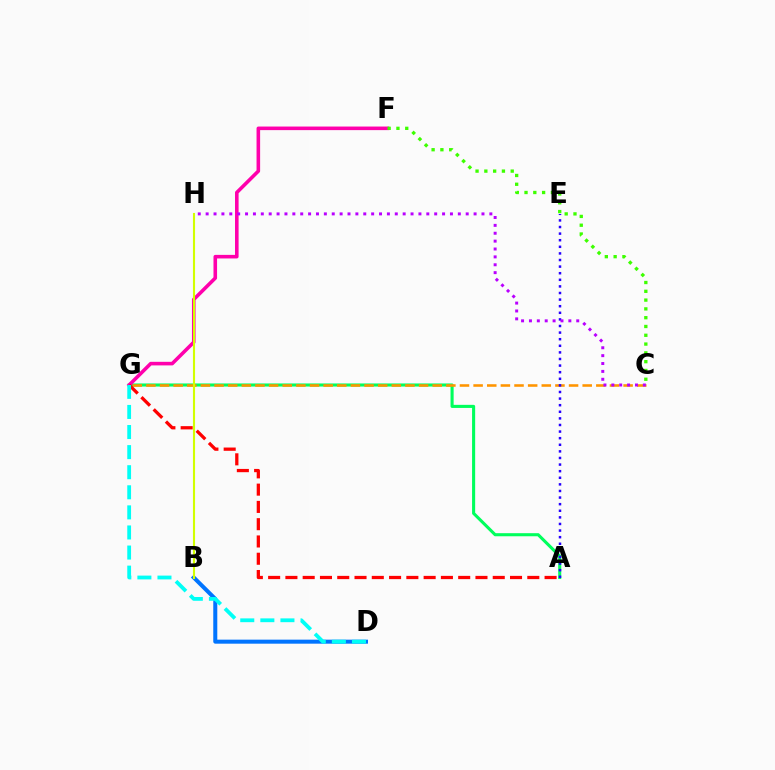{('A', 'G'): [{'color': '#00ff5c', 'line_style': 'solid', 'thickness': 2.22}, {'color': '#ff0000', 'line_style': 'dashed', 'thickness': 2.35}], ('C', 'G'): [{'color': '#ff9400', 'line_style': 'dashed', 'thickness': 1.85}], ('B', 'D'): [{'color': '#0074ff', 'line_style': 'solid', 'thickness': 2.9}], ('F', 'G'): [{'color': '#ff00ac', 'line_style': 'solid', 'thickness': 2.58}], ('C', 'F'): [{'color': '#3dff00', 'line_style': 'dotted', 'thickness': 2.39}], ('A', 'E'): [{'color': '#2500ff', 'line_style': 'dotted', 'thickness': 1.79}], ('B', 'H'): [{'color': '#d1ff00', 'line_style': 'solid', 'thickness': 1.52}], ('D', 'G'): [{'color': '#00fff6', 'line_style': 'dashed', 'thickness': 2.73}], ('C', 'H'): [{'color': '#b900ff', 'line_style': 'dotted', 'thickness': 2.14}]}